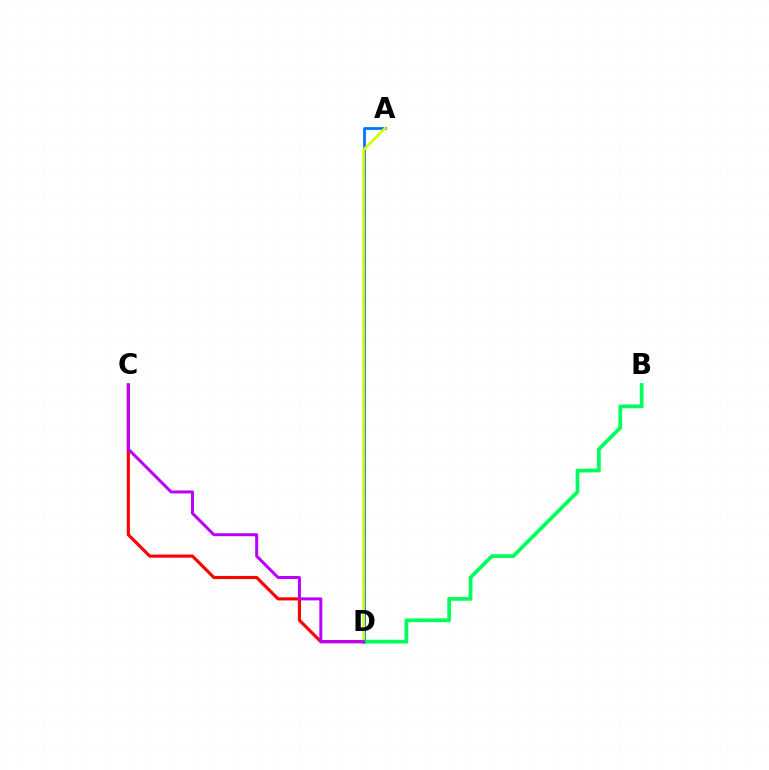{('C', 'D'): [{'color': '#ff0000', 'line_style': 'solid', 'thickness': 2.25}, {'color': '#b900ff', 'line_style': 'solid', 'thickness': 2.15}], ('A', 'D'): [{'color': '#0074ff', 'line_style': 'solid', 'thickness': 1.99}, {'color': '#d1ff00', 'line_style': 'solid', 'thickness': 1.94}], ('B', 'D'): [{'color': '#00ff5c', 'line_style': 'solid', 'thickness': 2.69}]}